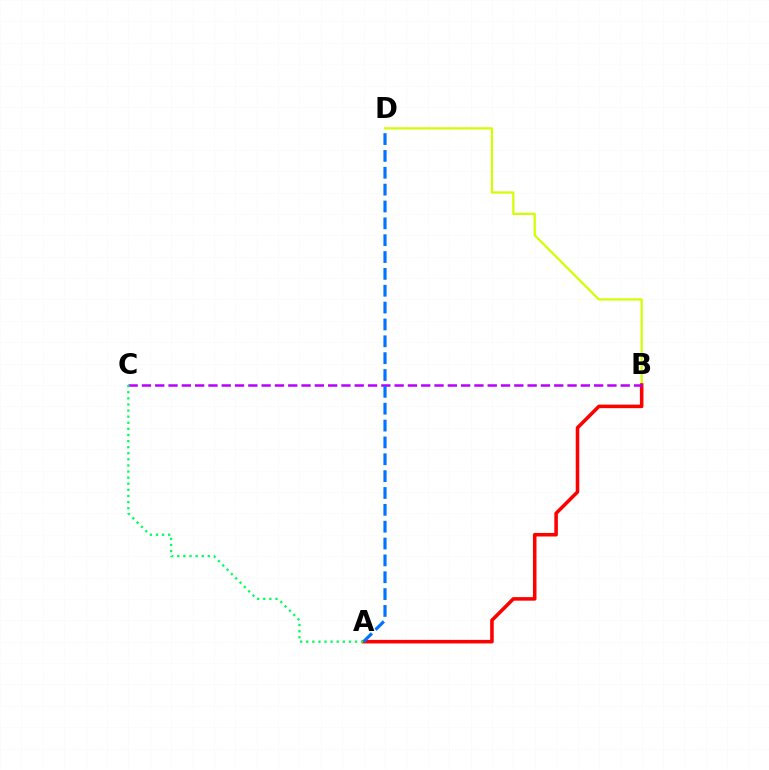{('B', 'D'): [{'color': '#d1ff00', 'line_style': 'solid', 'thickness': 1.59}], ('A', 'B'): [{'color': '#ff0000', 'line_style': 'solid', 'thickness': 2.55}], ('B', 'C'): [{'color': '#b900ff', 'line_style': 'dashed', 'thickness': 1.81}], ('A', 'D'): [{'color': '#0074ff', 'line_style': 'dashed', 'thickness': 2.29}], ('A', 'C'): [{'color': '#00ff5c', 'line_style': 'dotted', 'thickness': 1.66}]}